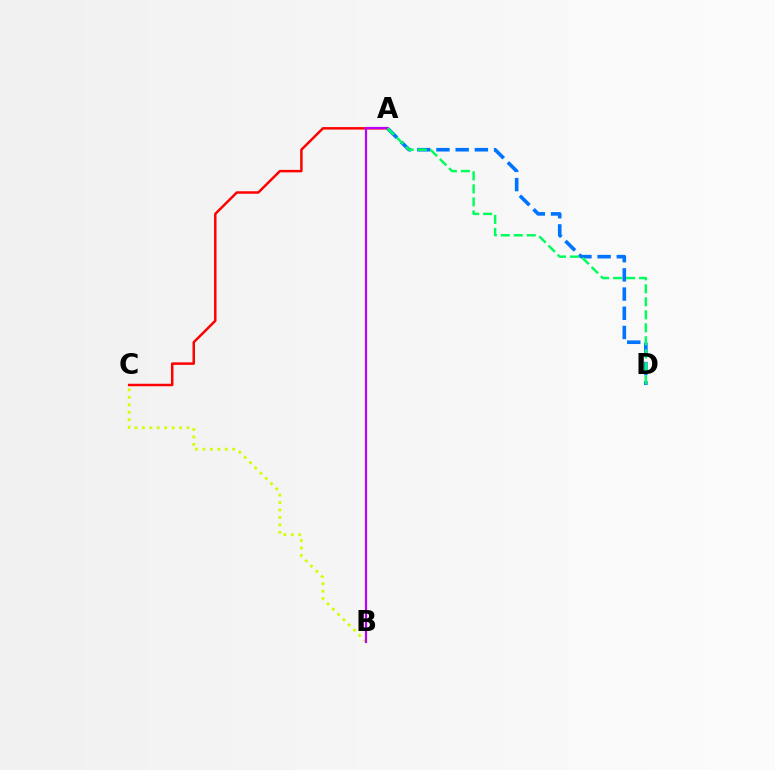{('A', 'D'): [{'color': '#0074ff', 'line_style': 'dashed', 'thickness': 2.61}, {'color': '#00ff5c', 'line_style': 'dashed', 'thickness': 1.77}], ('B', 'C'): [{'color': '#d1ff00', 'line_style': 'dotted', 'thickness': 2.02}], ('A', 'C'): [{'color': '#ff0000', 'line_style': 'solid', 'thickness': 1.79}], ('A', 'B'): [{'color': '#b900ff', 'line_style': 'solid', 'thickness': 1.57}]}